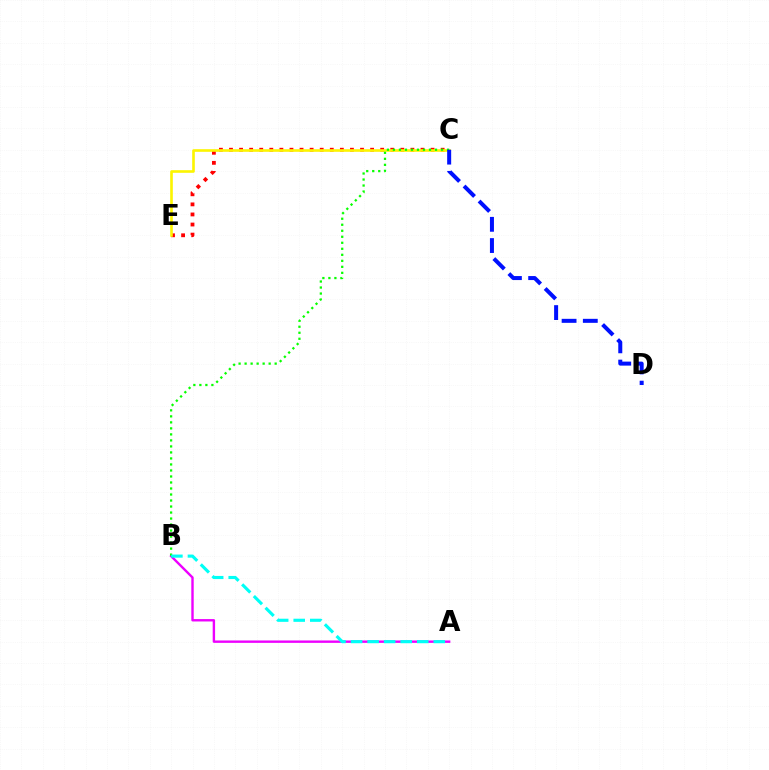{('C', 'E'): [{'color': '#ff0000', 'line_style': 'dotted', 'thickness': 2.74}, {'color': '#fcf500', 'line_style': 'solid', 'thickness': 1.89}], ('A', 'B'): [{'color': '#ee00ff', 'line_style': 'solid', 'thickness': 1.72}, {'color': '#00fff6', 'line_style': 'dashed', 'thickness': 2.25}], ('B', 'C'): [{'color': '#08ff00', 'line_style': 'dotted', 'thickness': 1.63}], ('C', 'D'): [{'color': '#0010ff', 'line_style': 'dashed', 'thickness': 2.88}]}